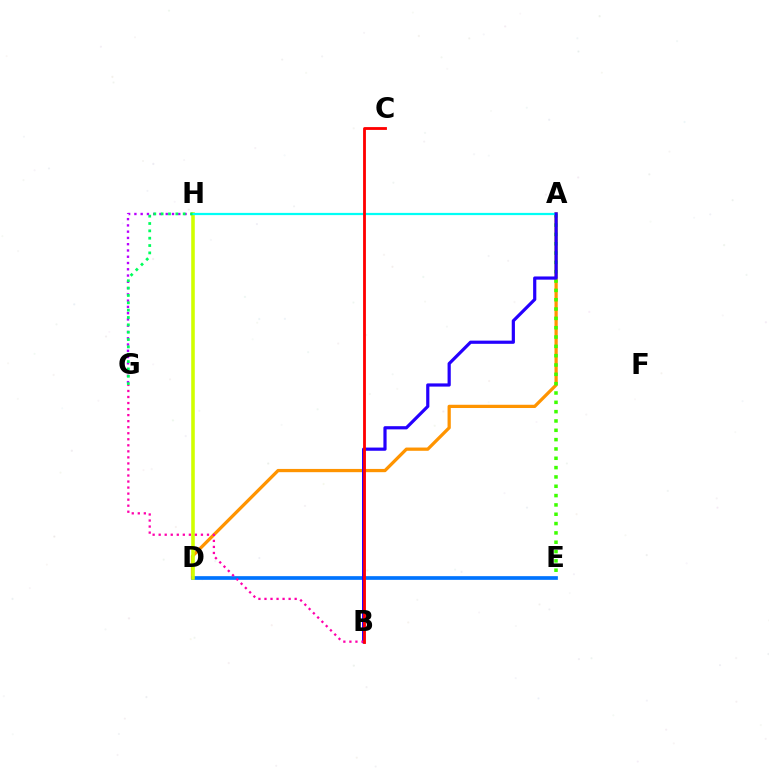{('A', 'D'): [{'color': '#ff9400', 'line_style': 'solid', 'thickness': 2.34}], ('A', 'E'): [{'color': '#3dff00', 'line_style': 'dotted', 'thickness': 2.53}], ('G', 'H'): [{'color': '#b900ff', 'line_style': 'dotted', 'thickness': 1.7}, {'color': '#00ff5c', 'line_style': 'dotted', 'thickness': 2.0}], ('D', 'E'): [{'color': '#0074ff', 'line_style': 'solid', 'thickness': 2.66}], ('D', 'H'): [{'color': '#d1ff00', 'line_style': 'solid', 'thickness': 2.58}], ('A', 'H'): [{'color': '#00fff6', 'line_style': 'solid', 'thickness': 1.61}], ('A', 'B'): [{'color': '#2500ff', 'line_style': 'solid', 'thickness': 2.3}], ('B', 'G'): [{'color': '#ff00ac', 'line_style': 'dotted', 'thickness': 1.64}], ('B', 'C'): [{'color': '#ff0000', 'line_style': 'solid', 'thickness': 2.03}]}